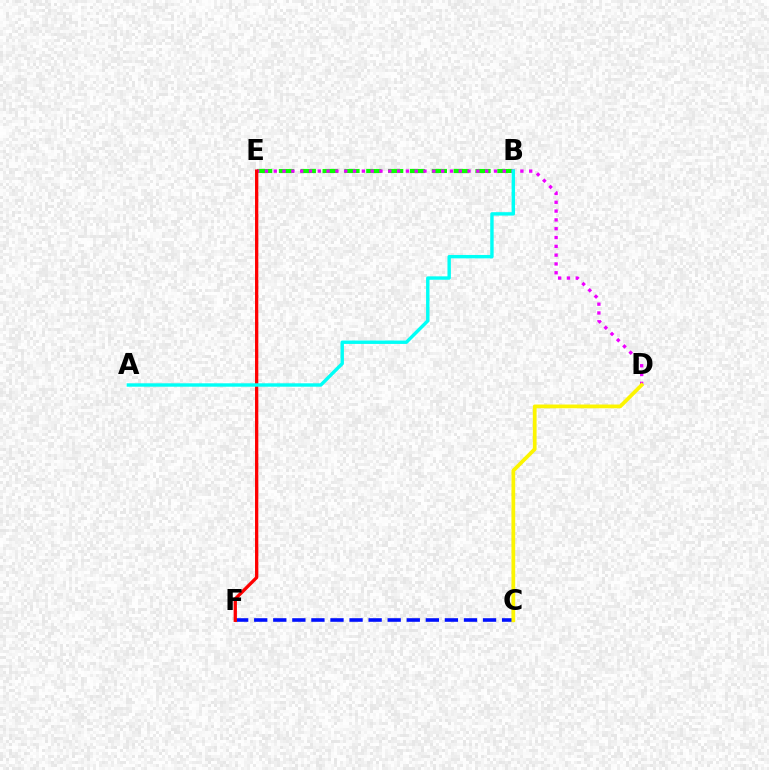{('B', 'E'): [{'color': '#08ff00', 'line_style': 'dashed', 'thickness': 2.97}], ('C', 'F'): [{'color': '#0010ff', 'line_style': 'dashed', 'thickness': 2.59}], ('D', 'E'): [{'color': '#ee00ff', 'line_style': 'dotted', 'thickness': 2.39}], ('C', 'D'): [{'color': '#fcf500', 'line_style': 'solid', 'thickness': 2.69}], ('E', 'F'): [{'color': '#ff0000', 'line_style': 'solid', 'thickness': 2.37}], ('A', 'B'): [{'color': '#00fff6', 'line_style': 'solid', 'thickness': 2.45}]}